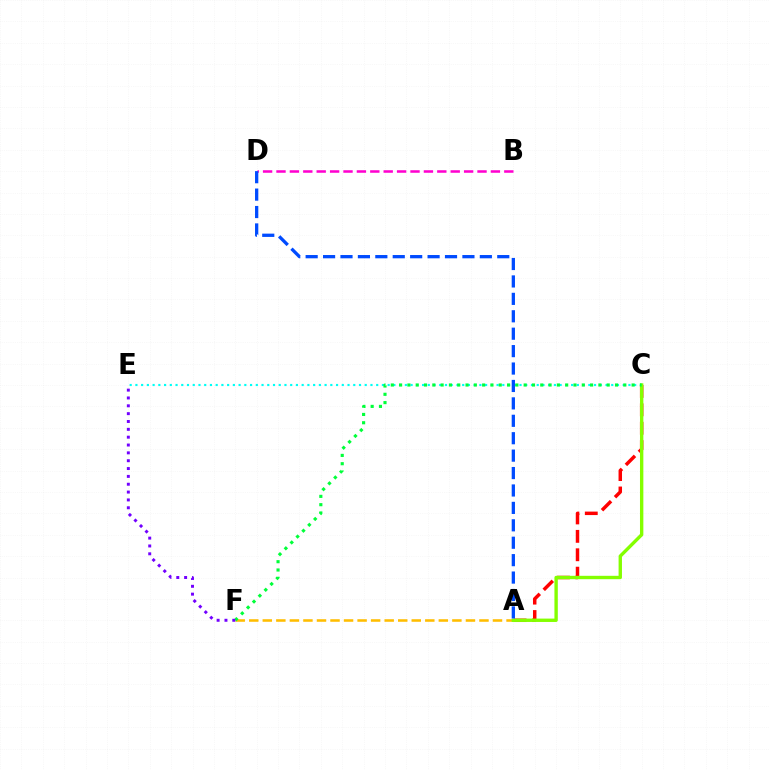{('A', 'C'): [{'color': '#ff0000', 'line_style': 'dashed', 'thickness': 2.5}, {'color': '#84ff00', 'line_style': 'solid', 'thickness': 2.43}], ('C', 'E'): [{'color': '#00fff6', 'line_style': 'dotted', 'thickness': 1.56}], ('B', 'D'): [{'color': '#ff00cf', 'line_style': 'dashed', 'thickness': 1.82}], ('A', 'F'): [{'color': '#ffbd00', 'line_style': 'dashed', 'thickness': 1.84}], ('A', 'D'): [{'color': '#004bff', 'line_style': 'dashed', 'thickness': 2.37}], ('C', 'F'): [{'color': '#00ff39', 'line_style': 'dotted', 'thickness': 2.26}], ('E', 'F'): [{'color': '#7200ff', 'line_style': 'dotted', 'thickness': 2.13}]}